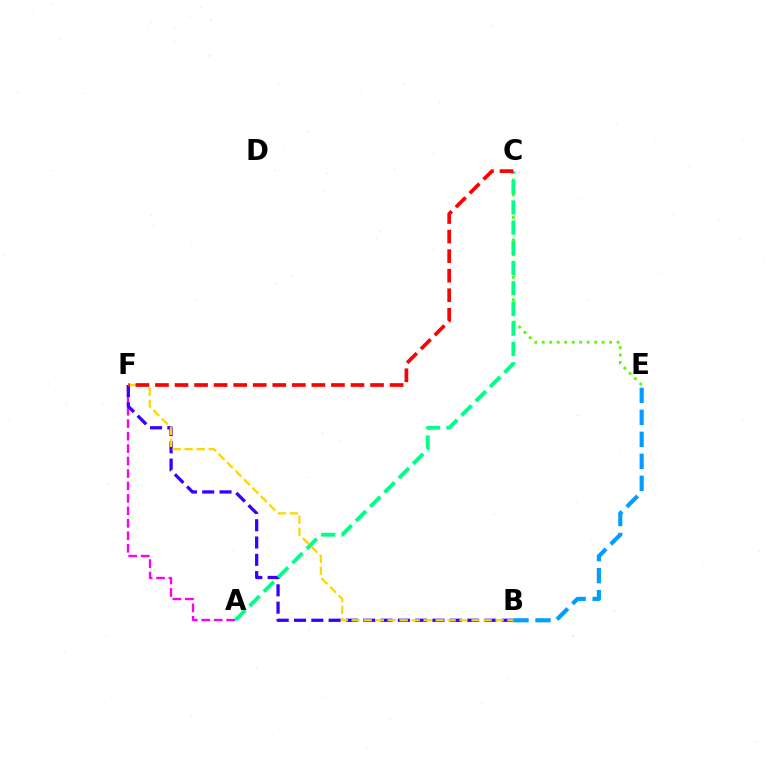{('A', 'F'): [{'color': '#ff00ed', 'line_style': 'dashed', 'thickness': 1.69}], ('B', 'F'): [{'color': '#3700ff', 'line_style': 'dashed', 'thickness': 2.35}, {'color': '#ffd500', 'line_style': 'dashed', 'thickness': 1.63}], ('C', 'E'): [{'color': '#4fff00', 'line_style': 'dotted', 'thickness': 2.03}], ('A', 'C'): [{'color': '#00ff86', 'line_style': 'dashed', 'thickness': 2.75}], ('B', 'E'): [{'color': '#009eff', 'line_style': 'dashed', 'thickness': 2.99}], ('C', 'F'): [{'color': '#ff0000', 'line_style': 'dashed', 'thickness': 2.66}]}